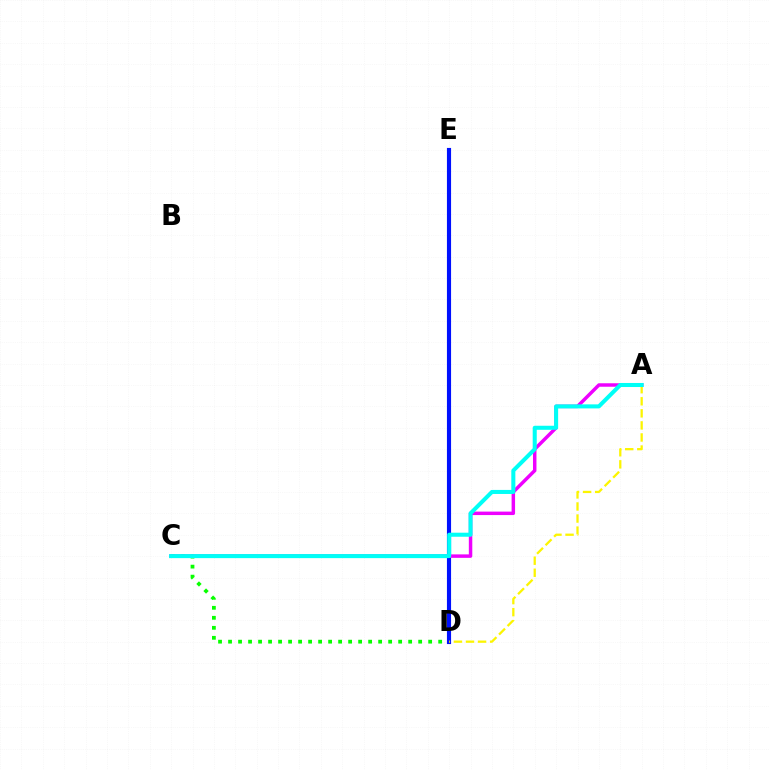{('D', 'E'): [{'color': '#ff0000', 'line_style': 'dotted', 'thickness': 2.64}, {'color': '#0010ff', 'line_style': 'solid', 'thickness': 2.98}], ('C', 'D'): [{'color': '#08ff00', 'line_style': 'dotted', 'thickness': 2.72}], ('A', 'C'): [{'color': '#ee00ff', 'line_style': 'solid', 'thickness': 2.49}, {'color': '#00fff6', 'line_style': 'solid', 'thickness': 2.91}], ('A', 'D'): [{'color': '#fcf500', 'line_style': 'dashed', 'thickness': 1.64}]}